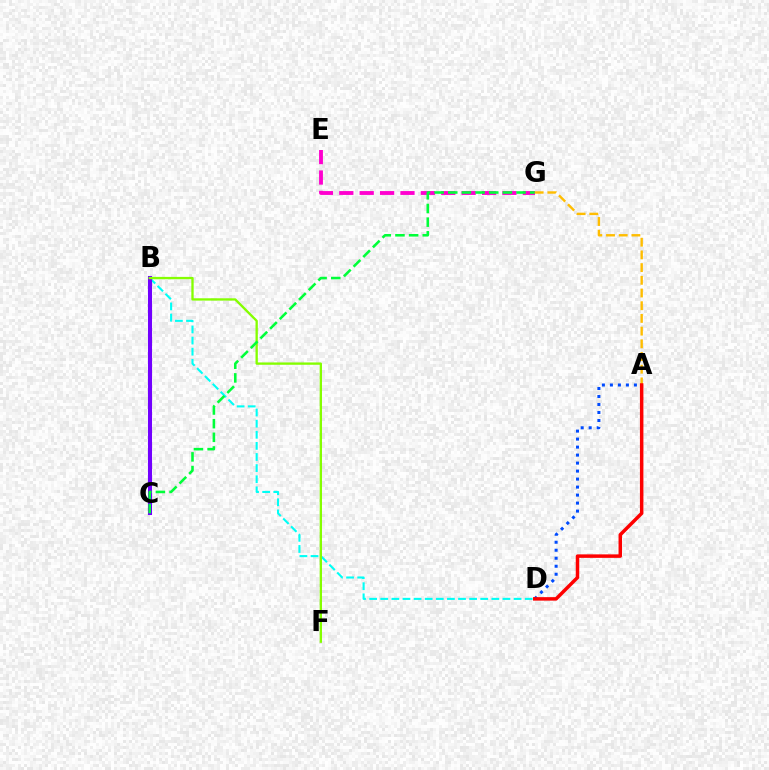{('B', 'D'): [{'color': '#00fff6', 'line_style': 'dashed', 'thickness': 1.51}], ('E', 'G'): [{'color': '#ff00cf', 'line_style': 'dashed', 'thickness': 2.77}], ('A', 'G'): [{'color': '#ffbd00', 'line_style': 'dashed', 'thickness': 1.73}], ('B', 'C'): [{'color': '#7200ff', 'line_style': 'solid', 'thickness': 2.92}], ('A', 'D'): [{'color': '#004bff', 'line_style': 'dotted', 'thickness': 2.17}, {'color': '#ff0000', 'line_style': 'solid', 'thickness': 2.51}], ('B', 'F'): [{'color': '#84ff00', 'line_style': 'solid', 'thickness': 1.68}], ('C', 'G'): [{'color': '#00ff39', 'line_style': 'dashed', 'thickness': 1.85}]}